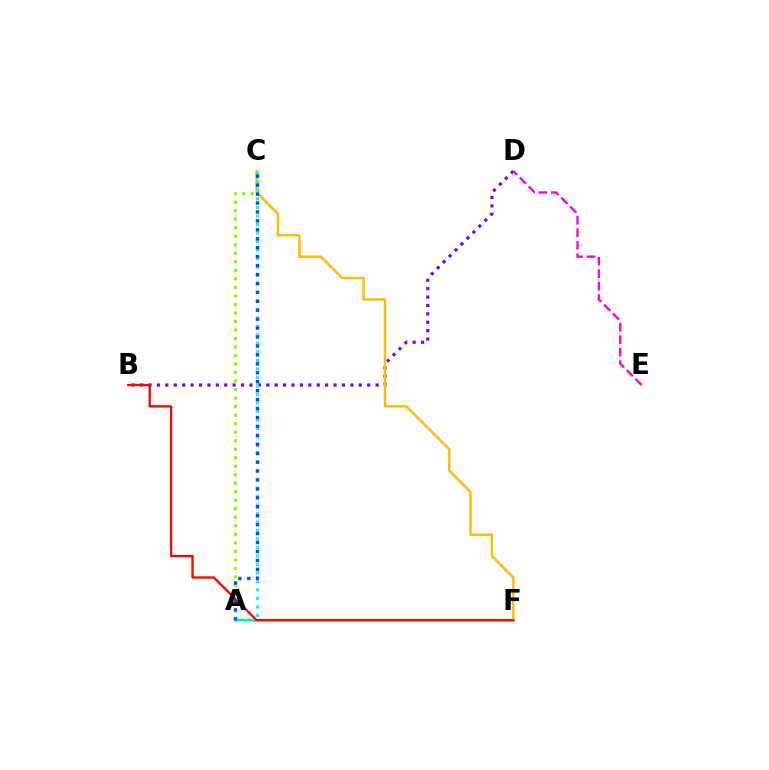{('A', 'C'): [{'color': '#84ff00', 'line_style': 'dotted', 'thickness': 2.31}, {'color': '#00fff6', 'line_style': 'dotted', 'thickness': 2.31}, {'color': '#004bff', 'line_style': 'dotted', 'thickness': 2.43}], ('A', 'F'): [{'color': '#00ff39', 'line_style': 'solid', 'thickness': 1.64}], ('B', 'D'): [{'color': '#7200ff', 'line_style': 'dotted', 'thickness': 2.28}], ('C', 'F'): [{'color': '#ffbd00', 'line_style': 'solid', 'thickness': 1.78}], ('B', 'F'): [{'color': '#ff0000', 'line_style': 'solid', 'thickness': 1.66}], ('D', 'E'): [{'color': '#ff00cf', 'line_style': 'dashed', 'thickness': 1.69}]}